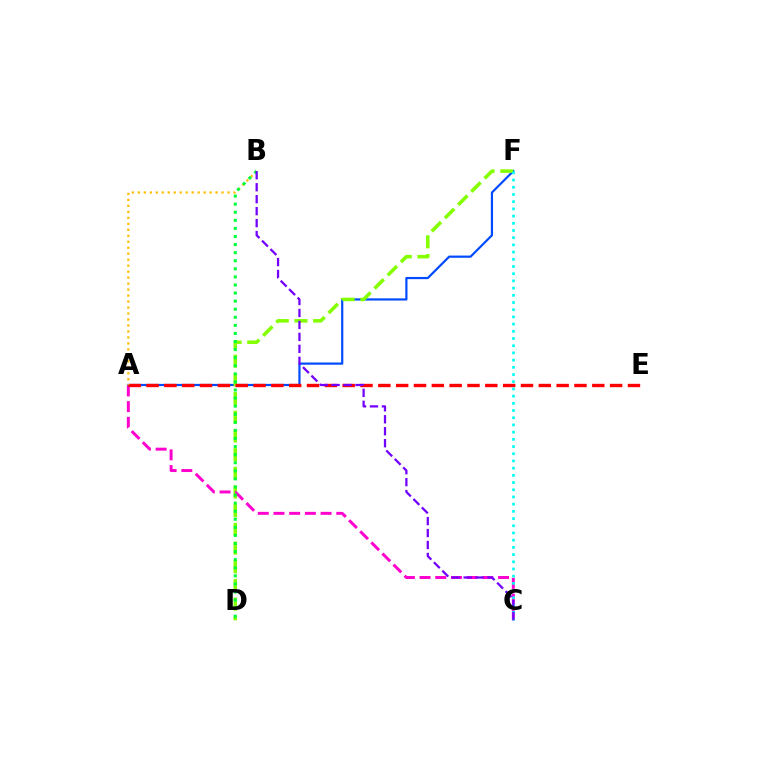{('A', 'F'): [{'color': '#004bff', 'line_style': 'solid', 'thickness': 1.59}], ('D', 'F'): [{'color': '#84ff00', 'line_style': 'dashed', 'thickness': 2.54}], ('A', 'C'): [{'color': '#ff00cf', 'line_style': 'dashed', 'thickness': 2.13}], ('A', 'E'): [{'color': '#ff0000', 'line_style': 'dashed', 'thickness': 2.42}], ('A', 'B'): [{'color': '#ffbd00', 'line_style': 'dotted', 'thickness': 1.62}], ('C', 'F'): [{'color': '#00fff6', 'line_style': 'dotted', 'thickness': 1.96}], ('B', 'D'): [{'color': '#00ff39', 'line_style': 'dotted', 'thickness': 2.2}], ('B', 'C'): [{'color': '#7200ff', 'line_style': 'dashed', 'thickness': 1.62}]}